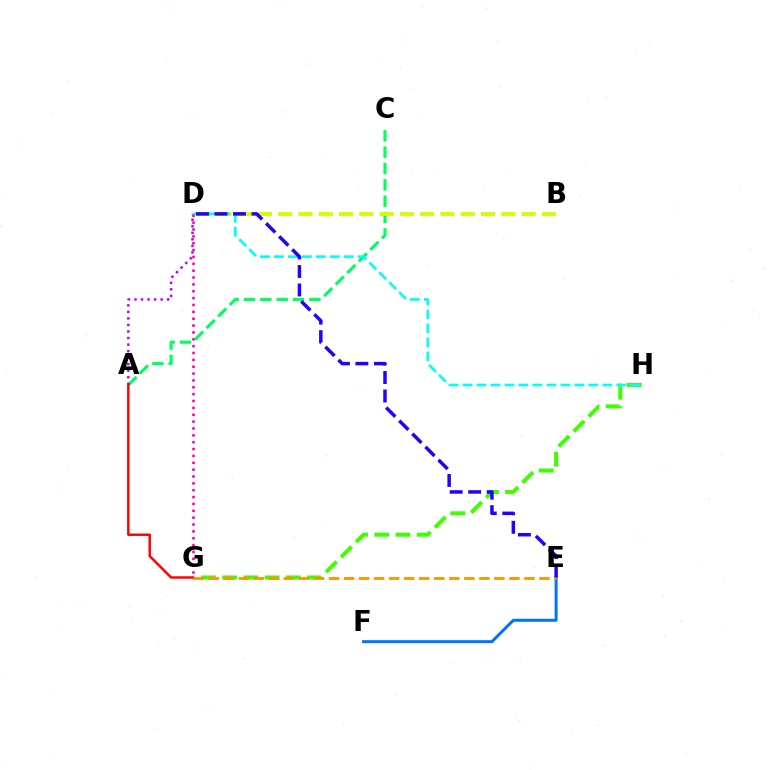{('A', 'C'): [{'color': '#00ff5c', 'line_style': 'dashed', 'thickness': 2.22}], ('G', 'H'): [{'color': '#3dff00', 'line_style': 'dashed', 'thickness': 2.88}], ('A', 'D'): [{'color': '#b900ff', 'line_style': 'dotted', 'thickness': 1.78}], ('B', 'D'): [{'color': '#d1ff00', 'line_style': 'dashed', 'thickness': 2.76}], ('E', 'F'): [{'color': '#0074ff', 'line_style': 'solid', 'thickness': 2.16}], ('A', 'G'): [{'color': '#ff0000', 'line_style': 'solid', 'thickness': 1.76}], ('D', 'H'): [{'color': '#00fff6', 'line_style': 'dashed', 'thickness': 1.9}], ('E', 'G'): [{'color': '#ff9400', 'line_style': 'dashed', 'thickness': 2.04}], ('D', 'G'): [{'color': '#ff00ac', 'line_style': 'dotted', 'thickness': 1.86}], ('D', 'E'): [{'color': '#2500ff', 'line_style': 'dashed', 'thickness': 2.51}]}